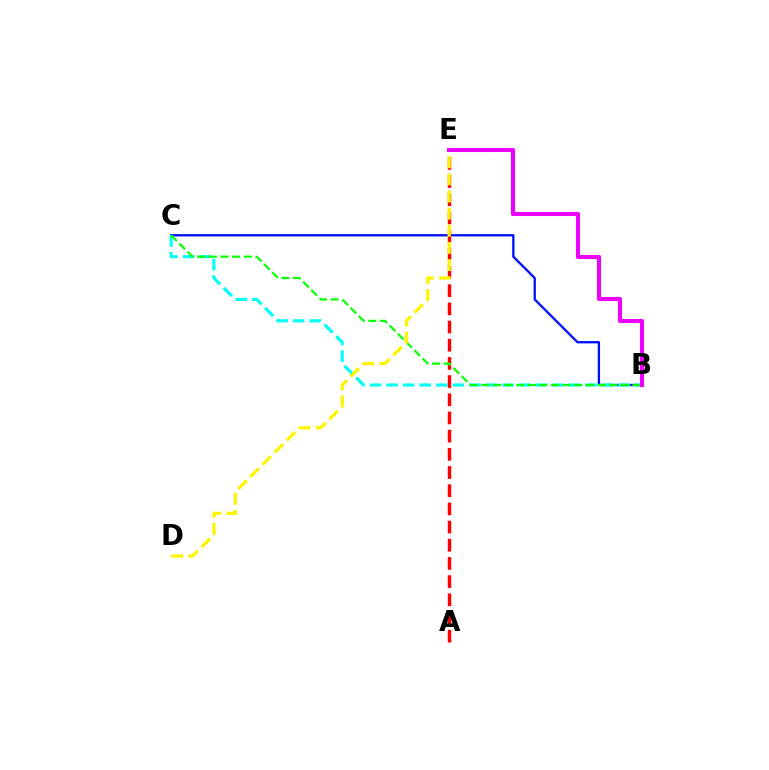{('B', 'C'): [{'color': '#0010ff', 'line_style': 'solid', 'thickness': 1.67}, {'color': '#00fff6', 'line_style': 'dashed', 'thickness': 2.25}, {'color': '#08ff00', 'line_style': 'dashed', 'thickness': 1.58}], ('A', 'E'): [{'color': '#ff0000', 'line_style': 'dashed', 'thickness': 2.47}], ('D', 'E'): [{'color': '#fcf500', 'line_style': 'dashed', 'thickness': 2.33}], ('B', 'E'): [{'color': '#ee00ff', 'line_style': 'solid', 'thickness': 2.93}]}